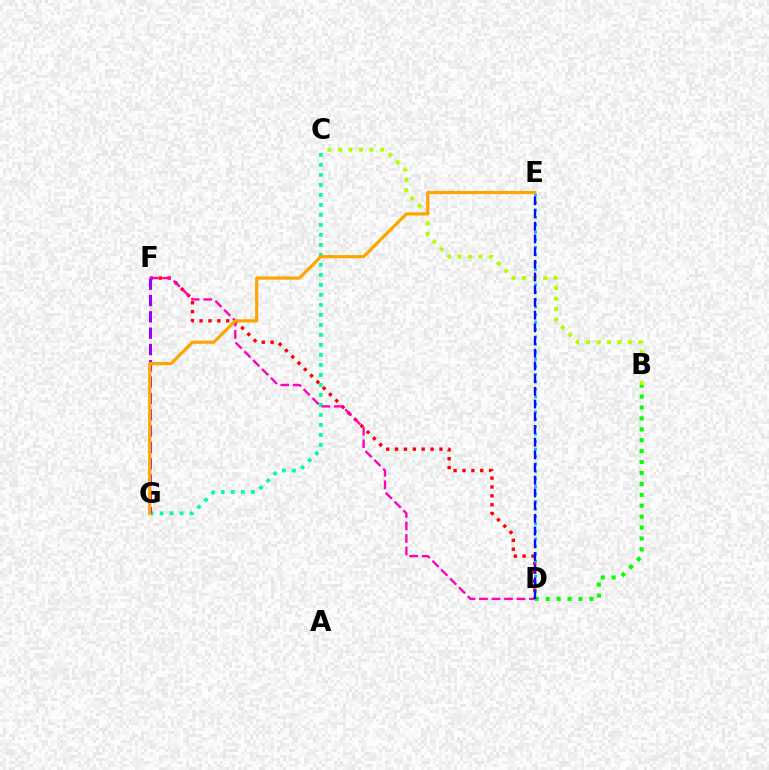{('C', 'G'): [{'color': '#00ff9d', 'line_style': 'dotted', 'thickness': 2.72}], ('D', 'F'): [{'color': '#ff0000', 'line_style': 'dotted', 'thickness': 2.41}, {'color': '#ff00bd', 'line_style': 'dashed', 'thickness': 1.7}], ('B', 'D'): [{'color': '#08ff00', 'line_style': 'dotted', 'thickness': 2.97}], ('D', 'E'): [{'color': '#00b5ff', 'line_style': 'dotted', 'thickness': 2.03}, {'color': '#0010ff', 'line_style': 'dashed', 'thickness': 1.73}], ('B', 'C'): [{'color': '#b3ff00', 'line_style': 'dotted', 'thickness': 2.85}], ('F', 'G'): [{'color': '#9b00ff', 'line_style': 'dashed', 'thickness': 2.22}], ('E', 'G'): [{'color': '#ffa500', 'line_style': 'solid', 'thickness': 2.29}]}